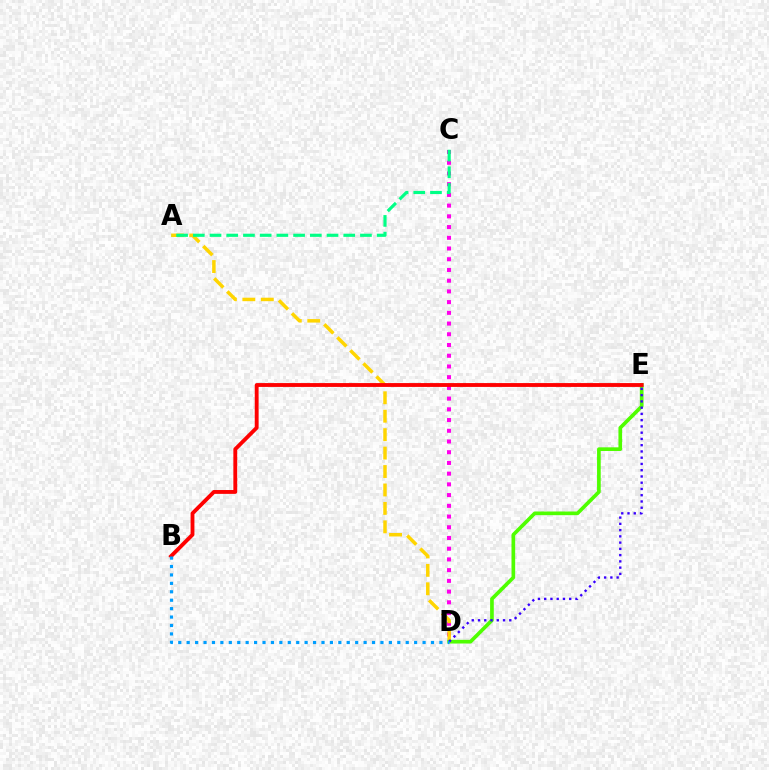{('C', 'D'): [{'color': '#ff00ed', 'line_style': 'dotted', 'thickness': 2.91}], ('A', 'D'): [{'color': '#ffd500', 'line_style': 'dashed', 'thickness': 2.5}], ('D', 'E'): [{'color': '#4fff00', 'line_style': 'solid', 'thickness': 2.64}, {'color': '#3700ff', 'line_style': 'dotted', 'thickness': 1.7}], ('B', 'E'): [{'color': '#ff0000', 'line_style': 'solid', 'thickness': 2.77}], ('A', 'C'): [{'color': '#00ff86', 'line_style': 'dashed', 'thickness': 2.27}], ('B', 'D'): [{'color': '#009eff', 'line_style': 'dotted', 'thickness': 2.29}]}